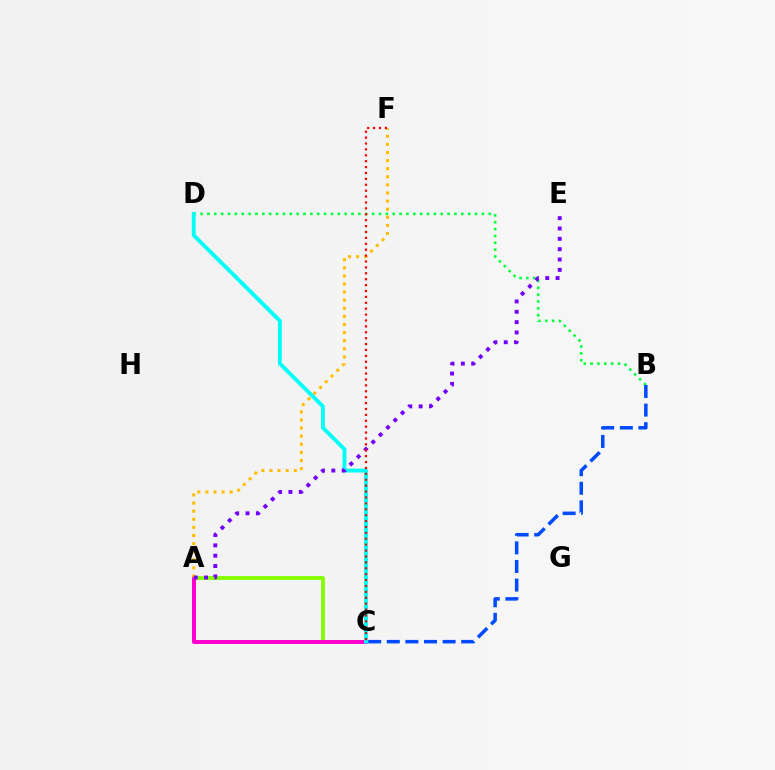{('B', 'D'): [{'color': '#00ff39', 'line_style': 'dotted', 'thickness': 1.86}], ('A', 'C'): [{'color': '#84ff00', 'line_style': 'solid', 'thickness': 2.74}, {'color': '#ff00cf', 'line_style': 'solid', 'thickness': 2.86}], ('B', 'C'): [{'color': '#004bff', 'line_style': 'dashed', 'thickness': 2.53}], ('A', 'F'): [{'color': '#ffbd00', 'line_style': 'dotted', 'thickness': 2.2}], ('C', 'D'): [{'color': '#00fff6', 'line_style': 'solid', 'thickness': 2.78}], ('A', 'E'): [{'color': '#7200ff', 'line_style': 'dotted', 'thickness': 2.81}], ('C', 'F'): [{'color': '#ff0000', 'line_style': 'dotted', 'thickness': 1.6}]}